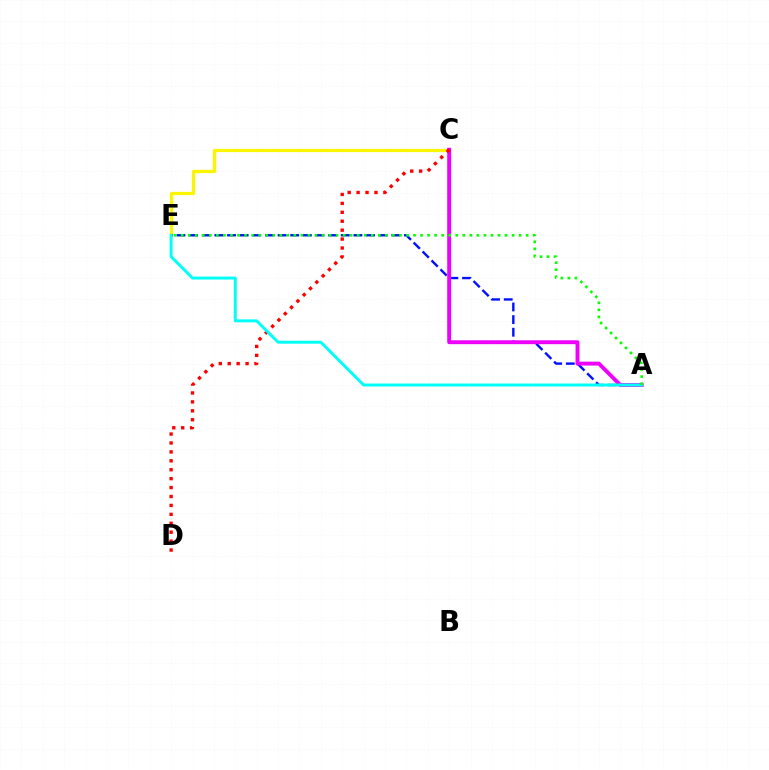{('C', 'E'): [{'color': '#fcf500', 'line_style': 'solid', 'thickness': 2.36}], ('A', 'E'): [{'color': '#0010ff', 'line_style': 'dashed', 'thickness': 1.72}, {'color': '#00fff6', 'line_style': 'solid', 'thickness': 2.13}, {'color': '#08ff00', 'line_style': 'dotted', 'thickness': 1.91}], ('A', 'C'): [{'color': '#ee00ff', 'line_style': 'solid', 'thickness': 2.81}], ('C', 'D'): [{'color': '#ff0000', 'line_style': 'dotted', 'thickness': 2.42}]}